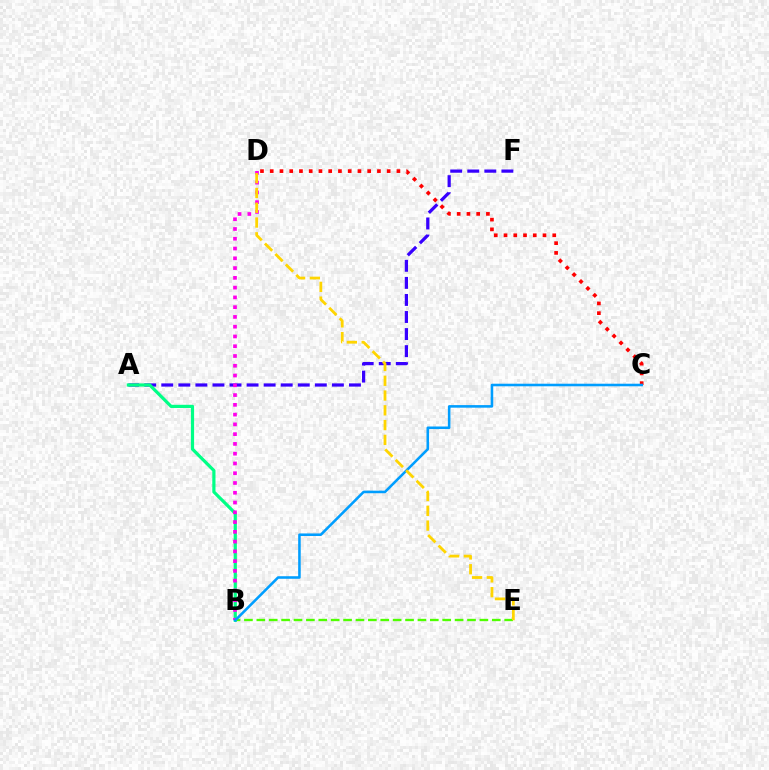{('B', 'E'): [{'color': '#4fff00', 'line_style': 'dashed', 'thickness': 1.68}], ('A', 'F'): [{'color': '#3700ff', 'line_style': 'dashed', 'thickness': 2.32}], ('A', 'B'): [{'color': '#00ff86', 'line_style': 'solid', 'thickness': 2.3}], ('C', 'D'): [{'color': '#ff0000', 'line_style': 'dotted', 'thickness': 2.65}], ('B', 'D'): [{'color': '#ff00ed', 'line_style': 'dotted', 'thickness': 2.65}], ('B', 'C'): [{'color': '#009eff', 'line_style': 'solid', 'thickness': 1.85}], ('D', 'E'): [{'color': '#ffd500', 'line_style': 'dashed', 'thickness': 2.01}]}